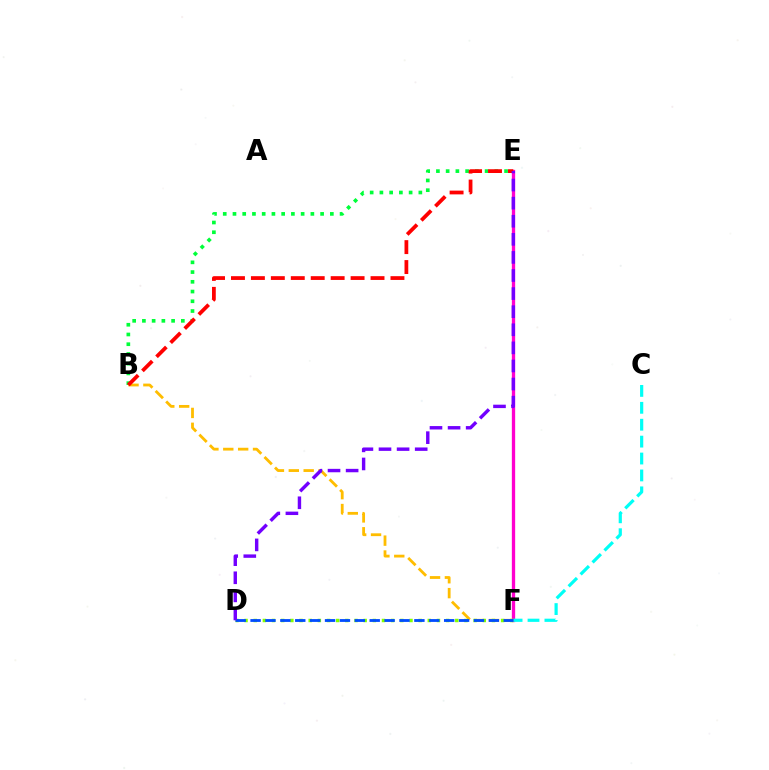{('B', 'E'): [{'color': '#00ff39', 'line_style': 'dotted', 'thickness': 2.65}, {'color': '#ff0000', 'line_style': 'dashed', 'thickness': 2.71}], ('B', 'F'): [{'color': '#ffbd00', 'line_style': 'dashed', 'thickness': 2.02}], ('E', 'F'): [{'color': '#ff00cf', 'line_style': 'solid', 'thickness': 2.38}], ('D', 'F'): [{'color': '#84ff00', 'line_style': 'dotted', 'thickness': 2.49}, {'color': '#004bff', 'line_style': 'dashed', 'thickness': 2.02}], ('C', 'F'): [{'color': '#00fff6', 'line_style': 'dashed', 'thickness': 2.3}], ('D', 'E'): [{'color': '#7200ff', 'line_style': 'dashed', 'thickness': 2.46}]}